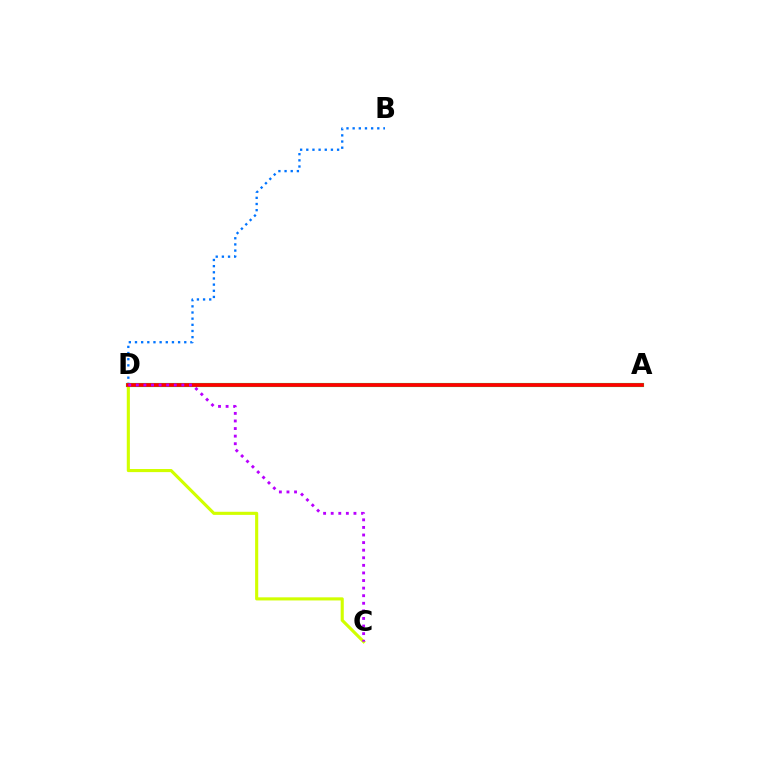{('A', 'D'): [{'color': '#00ff5c', 'line_style': 'solid', 'thickness': 2.99}, {'color': '#ff0000', 'line_style': 'solid', 'thickness': 2.67}], ('B', 'D'): [{'color': '#0074ff', 'line_style': 'dotted', 'thickness': 1.67}], ('C', 'D'): [{'color': '#d1ff00', 'line_style': 'solid', 'thickness': 2.24}, {'color': '#b900ff', 'line_style': 'dotted', 'thickness': 2.06}]}